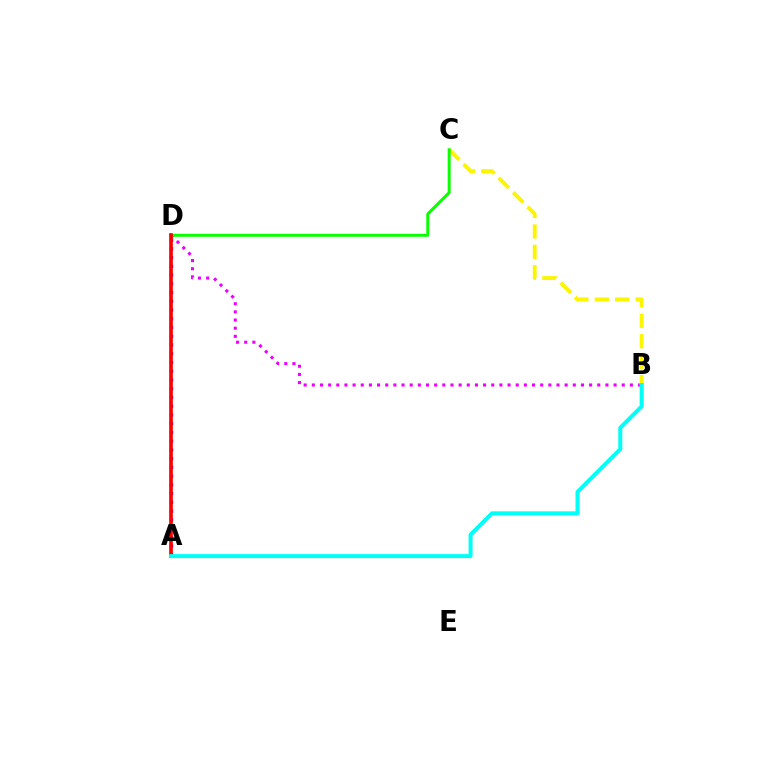{('B', 'D'): [{'color': '#ee00ff', 'line_style': 'dotted', 'thickness': 2.22}], ('B', 'C'): [{'color': '#fcf500', 'line_style': 'dashed', 'thickness': 2.77}], ('C', 'D'): [{'color': '#08ff00', 'line_style': 'solid', 'thickness': 2.12}], ('A', 'D'): [{'color': '#0010ff', 'line_style': 'dotted', 'thickness': 2.38}, {'color': '#ff0000', 'line_style': 'solid', 'thickness': 2.64}], ('A', 'B'): [{'color': '#00fff6', 'line_style': 'solid', 'thickness': 2.88}]}